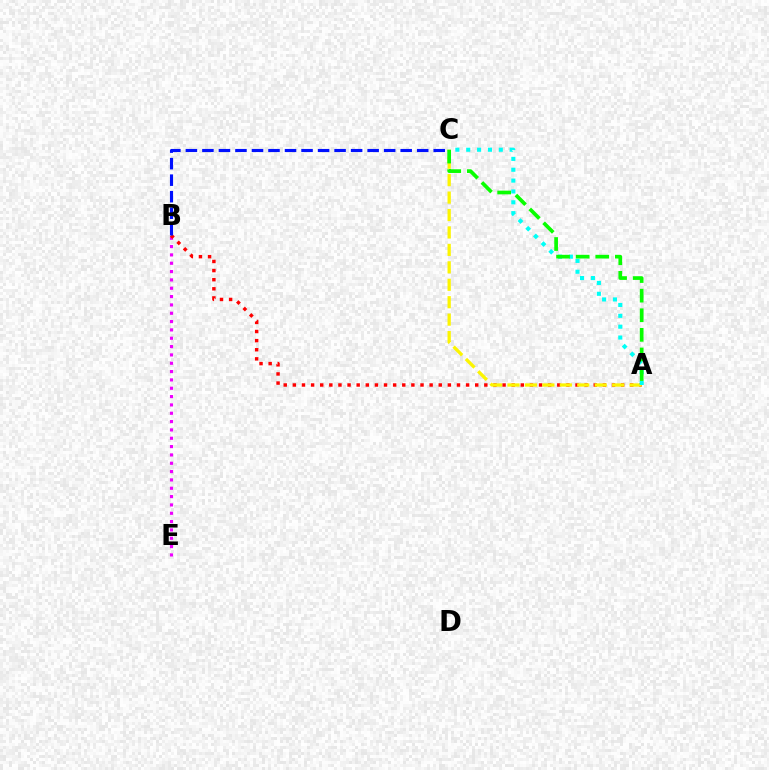{('B', 'E'): [{'color': '#ee00ff', 'line_style': 'dotted', 'thickness': 2.26}], ('A', 'B'): [{'color': '#ff0000', 'line_style': 'dotted', 'thickness': 2.48}], ('A', 'C'): [{'color': '#fcf500', 'line_style': 'dashed', 'thickness': 2.37}, {'color': '#00fff6', 'line_style': 'dotted', 'thickness': 2.95}, {'color': '#08ff00', 'line_style': 'dashed', 'thickness': 2.66}], ('B', 'C'): [{'color': '#0010ff', 'line_style': 'dashed', 'thickness': 2.24}]}